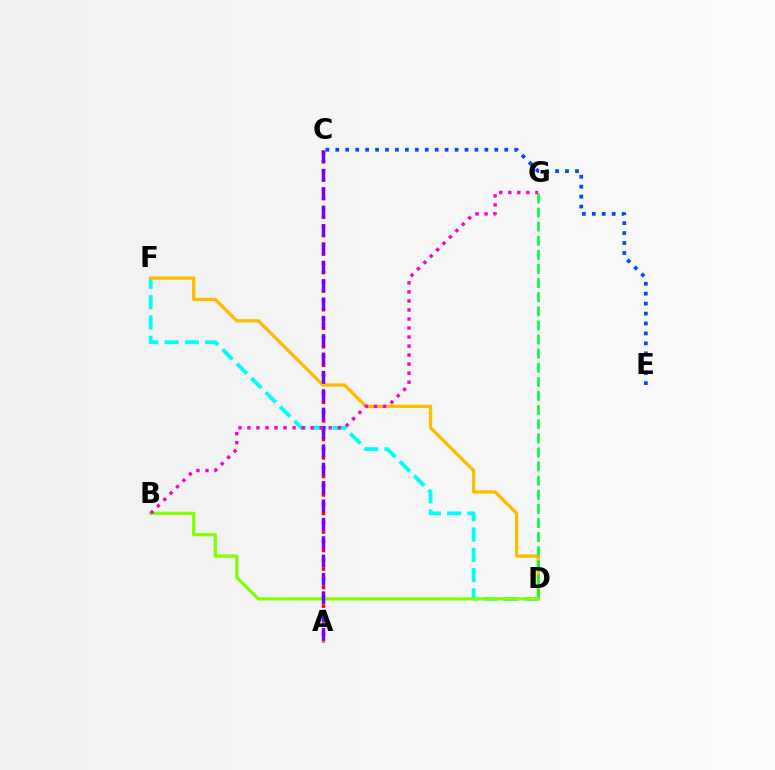{('C', 'E'): [{'color': '#004bff', 'line_style': 'dotted', 'thickness': 2.7}], ('D', 'F'): [{'color': '#00fff6', 'line_style': 'dashed', 'thickness': 2.76}, {'color': '#ffbd00', 'line_style': 'solid', 'thickness': 2.39}], ('A', 'C'): [{'color': '#ff0000', 'line_style': 'dotted', 'thickness': 2.52}, {'color': '#7200ff', 'line_style': 'dashed', 'thickness': 2.5}], ('D', 'G'): [{'color': '#00ff39', 'line_style': 'dashed', 'thickness': 1.92}], ('B', 'D'): [{'color': '#84ff00', 'line_style': 'solid', 'thickness': 2.33}], ('B', 'G'): [{'color': '#ff00cf', 'line_style': 'dotted', 'thickness': 2.45}]}